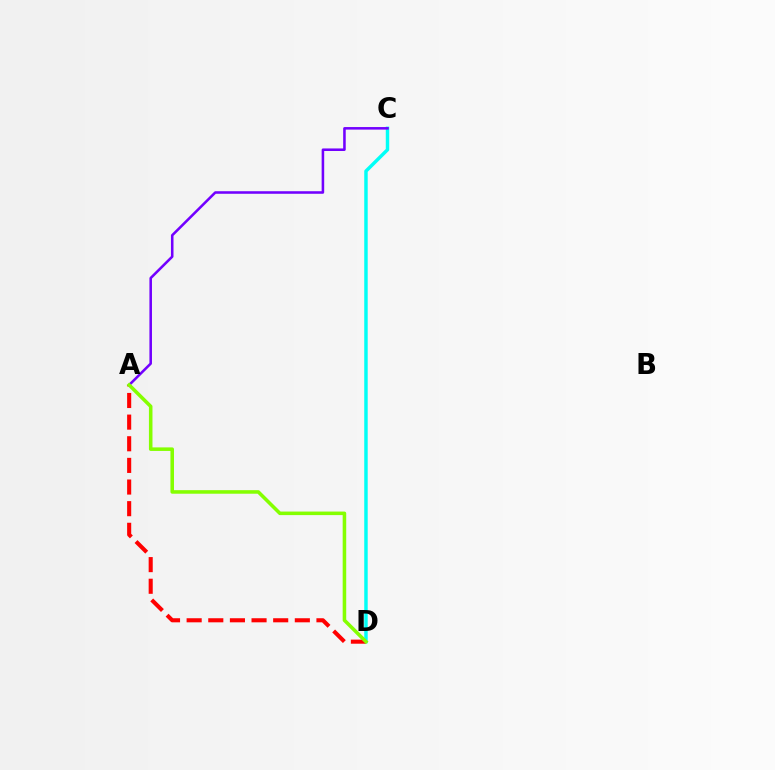{('C', 'D'): [{'color': '#00fff6', 'line_style': 'solid', 'thickness': 2.49}], ('A', 'C'): [{'color': '#7200ff', 'line_style': 'solid', 'thickness': 1.84}], ('A', 'D'): [{'color': '#ff0000', 'line_style': 'dashed', 'thickness': 2.94}, {'color': '#84ff00', 'line_style': 'solid', 'thickness': 2.55}]}